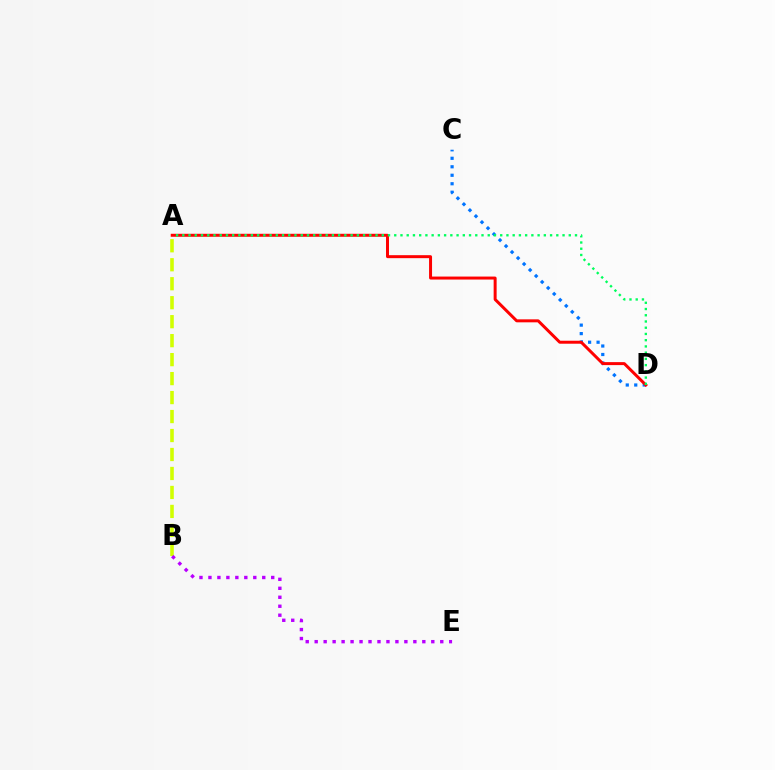{('C', 'D'): [{'color': '#0074ff', 'line_style': 'dotted', 'thickness': 2.31}], ('A', 'B'): [{'color': '#d1ff00', 'line_style': 'dashed', 'thickness': 2.58}], ('B', 'E'): [{'color': '#b900ff', 'line_style': 'dotted', 'thickness': 2.44}], ('A', 'D'): [{'color': '#ff0000', 'line_style': 'solid', 'thickness': 2.15}, {'color': '#00ff5c', 'line_style': 'dotted', 'thickness': 1.69}]}